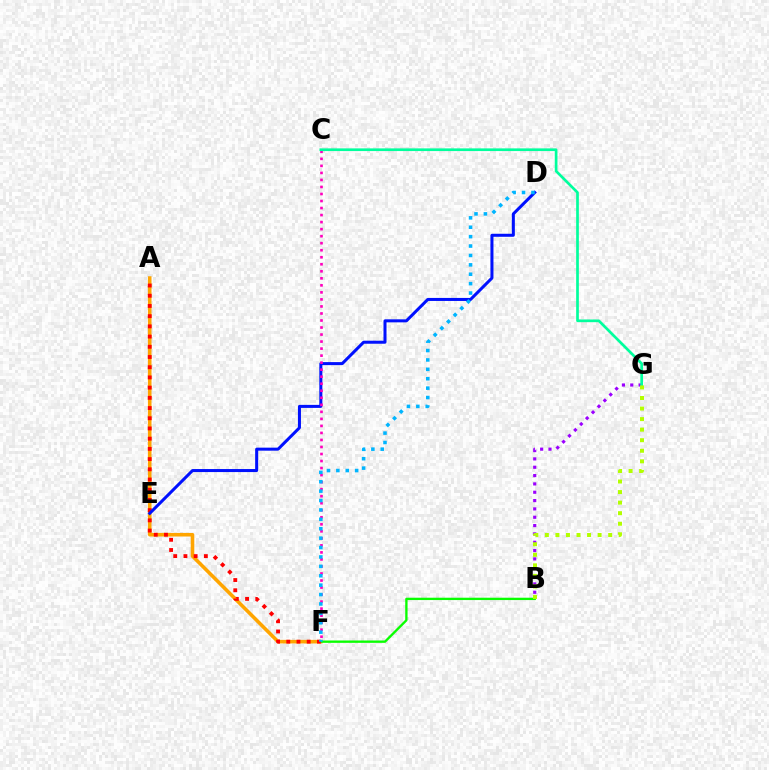{('A', 'F'): [{'color': '#ffa500', 'line_style': 'solid', 'thickness': 2.58}, {'color': '#ff0000', 'line_style': 'dotted', 'thickness': 2.77}], ('B', 'F'): [{'color': '#08ff00', 'line_style': 'solid', 'thickness': 1.69}], ('B', 'G'): [{'color': '#9b00ff', 'line_style': 'dotted', 'thickness': 2.26}, {'color': '#b3ff00', 'line_style': 'dotted', 'thickness': 2.87}], ('D', 'E'): [{'color': '#0010ff', 'line_style': 'solid', 'thickness': 2.18}], ('C', 'F'): [{'color': '#ff00bd', 'line_style': 'dotted', 'thickness': 1.91}], ('C', 'G'): [{'color': '#00ff9d', 'line_style': 'solid', 'thickness': 1.93}], ('D', 'F'): [{'color': '#00b5ff', 'line_style': 'dotted', 'thickness': 2.55}]}